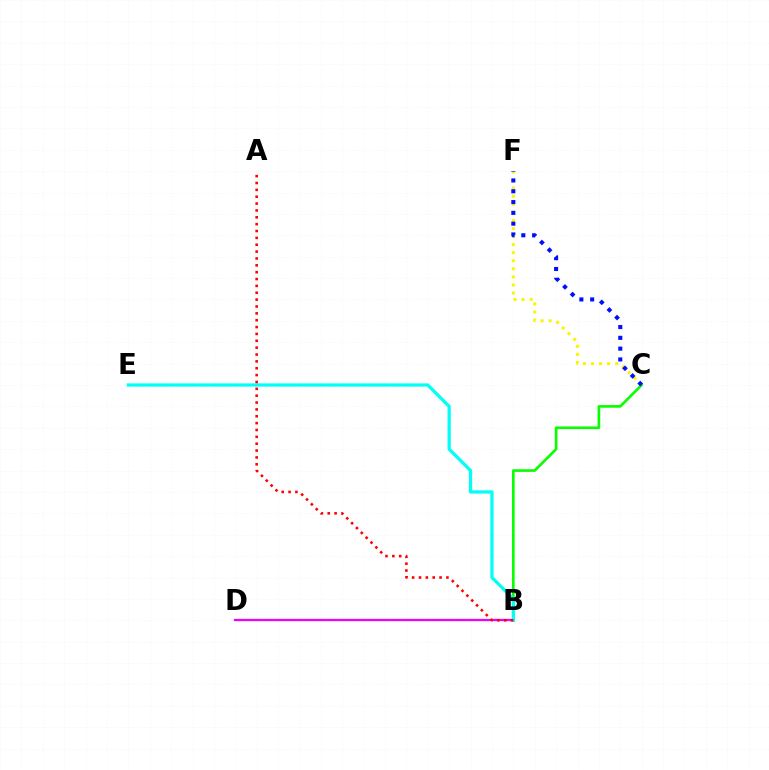{('B', 'C'): [{'color': '#08ff00', 'line_style': 'solid', 'thickness': 1.9}], ('C', 'F'): [{'color': '#fcf500', 'line_style': 'dotted', 'thickness': 2.19}, {'color': '#0010ff', 'line_style': 'dotted', 'thickness': 2.93}], ('B', 'D'): [{'color': '#ee00ff', 'line_style': 'solid', 'thickness': 1.64}], ('B', 'E'): [{'color': '#00fff6', 'line_style': 'solid', 'thickness': 2.34}], ('A', 'B'): [{'color': '#ff0000', 'line_style': 'dotted', 'thickness': 1.86}]}